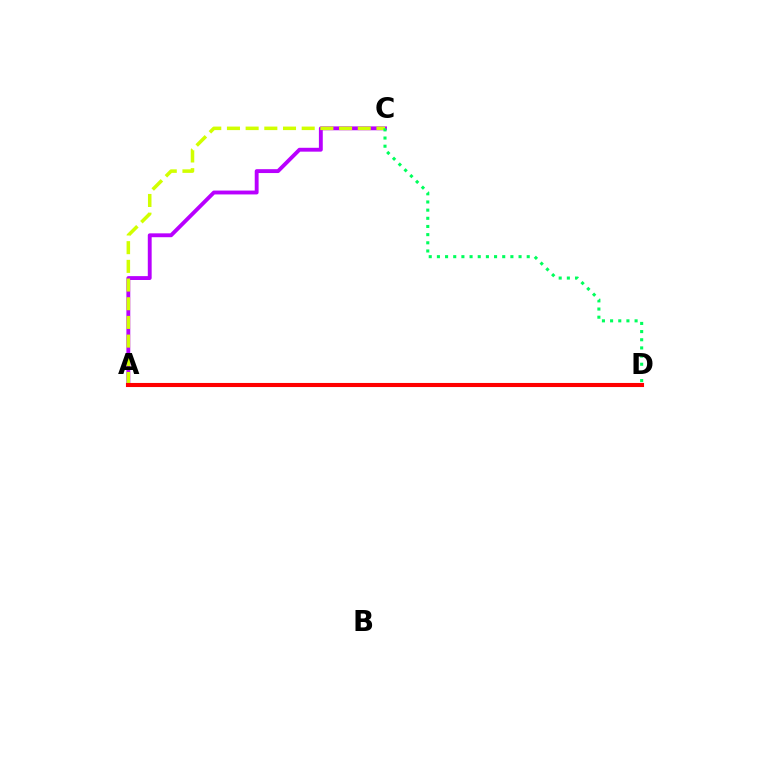{('A', 'D'): [{'color': '#0074ff', 'line_style': 'dotted', 'thickness': 1.97}, {'color': '#ff0000', 'line_style': 'solid', 'thickness': 2.94}], ('A', 'C'): [{'color': '#b900ff', 'line_style': 'solid', 'thickness': 2.79}, {'color': '#d1ff00', 'line_style': 'dashed', 'thickness': 2.54}], ('C', 'D'): [{'color': '#00ff5c', 'line_style': 'dotted', 'thickness': 2.22}]}